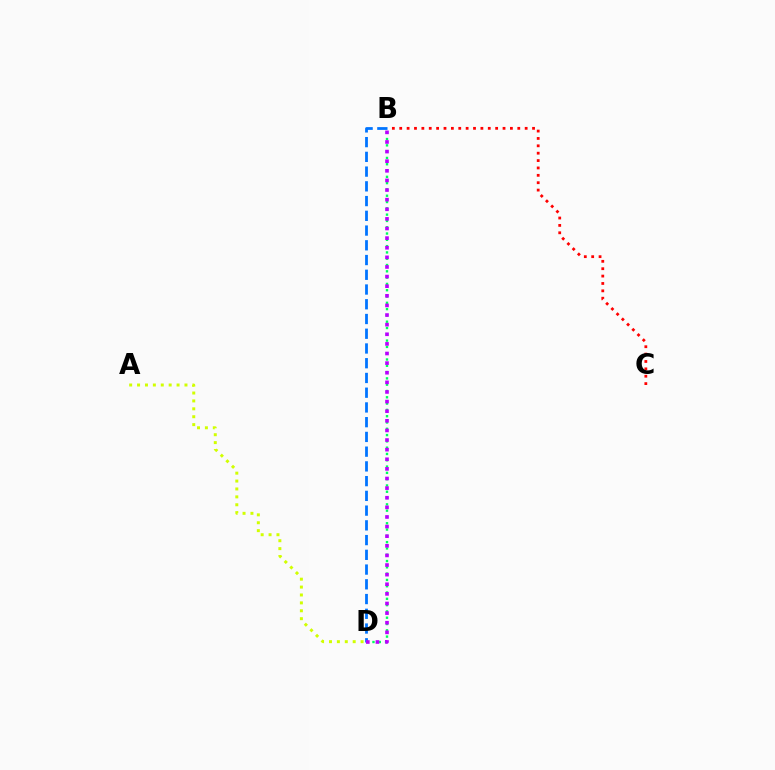{('B', 'D'): [{'color': '#0074ff', 'line_style': 'dashed', 'thickness': 2.0}, {'color': '#00ff5c', 'line_style': 'dotted', 'thickness': 1.71}, {'color': '#b900ff', 'line_style': 'dotted', 'thickness': 2.61}], ('A', 'D'): [{'color': '#d1ff00', 'line_style': 'dotted', 'thickness': 2.15}], ('B', 'C'): [{'color': '#ff0000', 'line_style': 'dotted', 'thickness': 2.0}]}